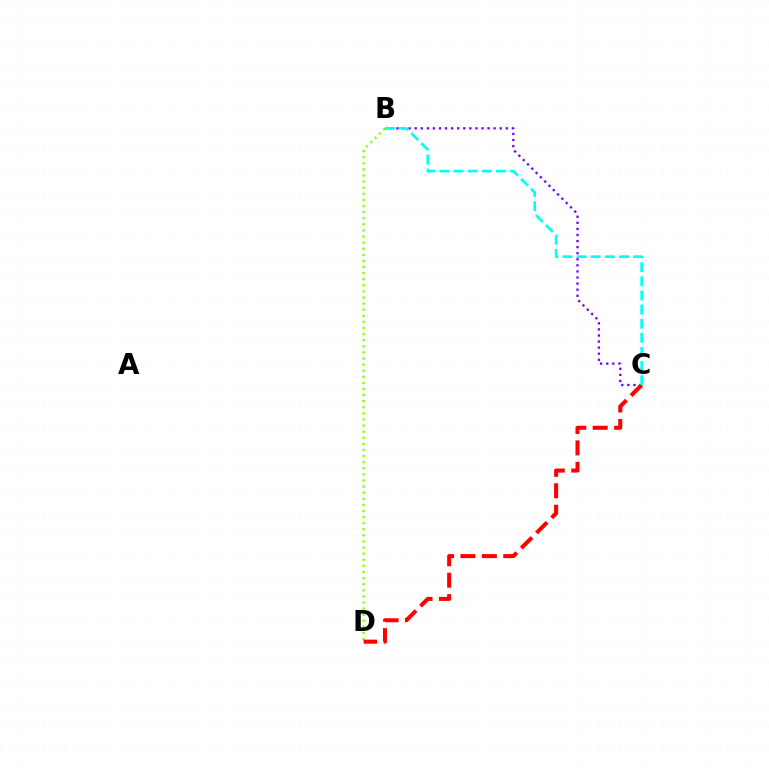{('B', 'D'): [{'color': '#84ff00', 'line_style': 'dotted', 'thickness': 1.66}], ('B', 'C'): [{'color': '#7200ff', 'line_style': 'dotted', 'thickness': 1.65}, {'color': '#00fff6', 'line_style': 'dashed', 'thickness': 1.92}], ('C', 'D'): [{'color': '#ff0000', 'line_style': 'dashed', 'thickness': 2.91}]}